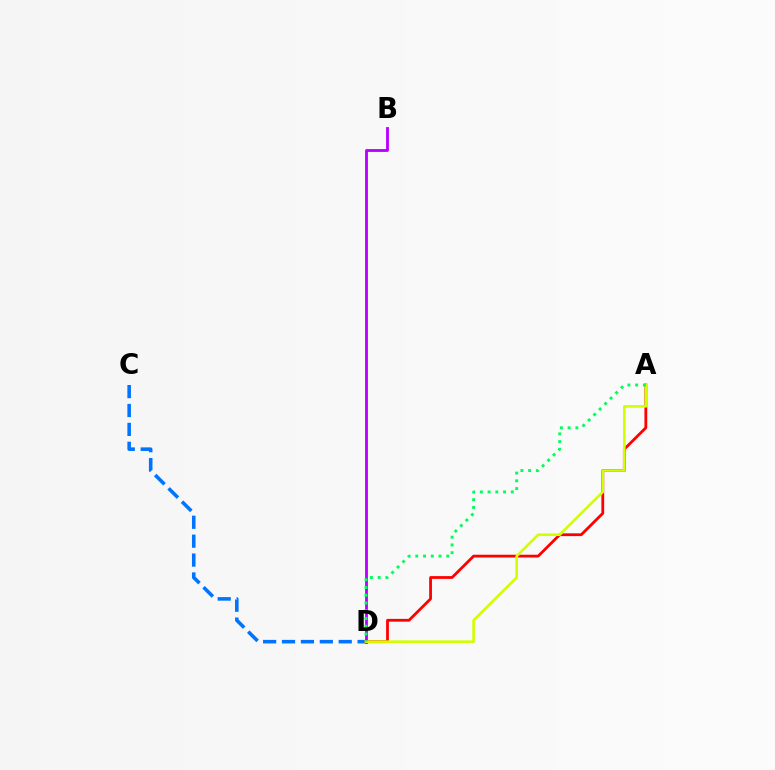{('B', 'D'): [{'color': '#b900ff', 'line_style': 'solid', 'thickness': 2.04}], ('C', 'D'): [{'color': '#0074ff', 'line_style': 'dashed', 'thickness': 2.57}], ('A', 'D'): [{'color': '#ff0000', 'line_style': 'solid', 'thickness': 2.01}, {'color': '#d1ff00', 'line_style': 'solid', 'thickness': 1.88}, {'color': '#00ff5c', 'line_style': 'dotted', 'thickness': 2.1}]}